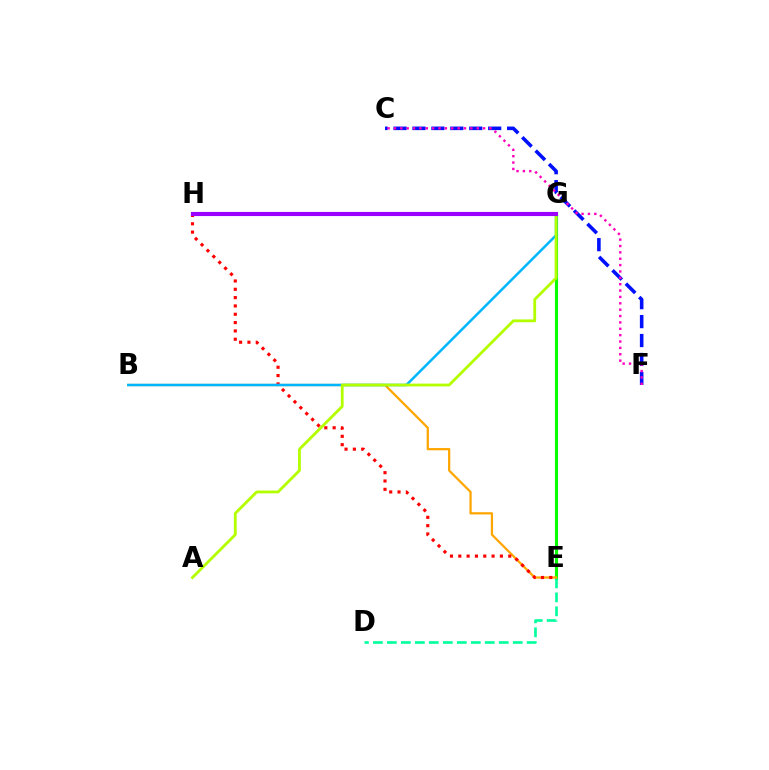{('C', 'F'): [{'color': '#0010ff', 'line_style': 'dashed', 'thickness': 2.57}, {'color': '#ff00bd', 'line_style': 'dotted', 'thickness': 1.73}], ('E', 'G'): [{'color': '#08ff00', 'line_style': 'solid', 'thickness': 2.24}], ('D', 'E'): [{'color': '#00ff9d', 'line_style': 'dashed', 'thickness': 1.9}], ('B', 'E'): [{'color': '#ffa500', 'line_style': 'solid', 'thickness': 1.61}], ('E', 'H'): [{'color': '#ff0000', 'line_style': 'dotted', 'thickness': 2.26}], ('B', 'G'): [{'color': '#00b5ff', 'line_style': 'solid', 'thickness': 1.82}], ('A', 'G'): [{'color': '#b3ff00', 'line_style': 'solid', 'thickness': 2.02}], ('G', 'H'): [{'color': '#9b00ff', 'line_style': 'solid', 'thickness': 2.98}]}